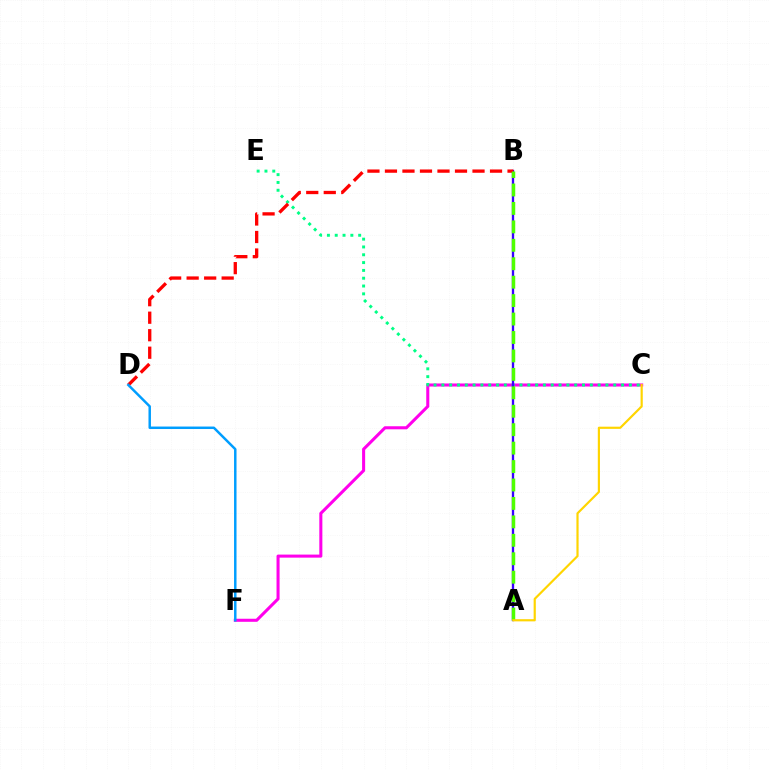{('C', 'F'): [{'color': '#ff00ed', 'line_style': 'solid', 'thickness': 2.2}], ('C', 'E'): [{'color': '#00ff86', 'line_style': 'dotted', 'thickness': 2.12}], ('A', 'B'): [{'color': '#3700ff', 'line_style': 'solid', 'thickness': 1.68}, {'color': '#4fff00', 'line_style': 'dashed', 'thickness': 2.5}], ('B', 'D'): [{'color': '#ff0000', 'line_style': 'dashed', 'thickness': 2.38}], ('D', 'F'): [{'color': '#009eff', 'line_style': 'solid', 'thickness': 1.78}], ('A', 'C'): [{'color': '#ffd500', 'line_style': 'solid', 'thickness': 1.57}]}